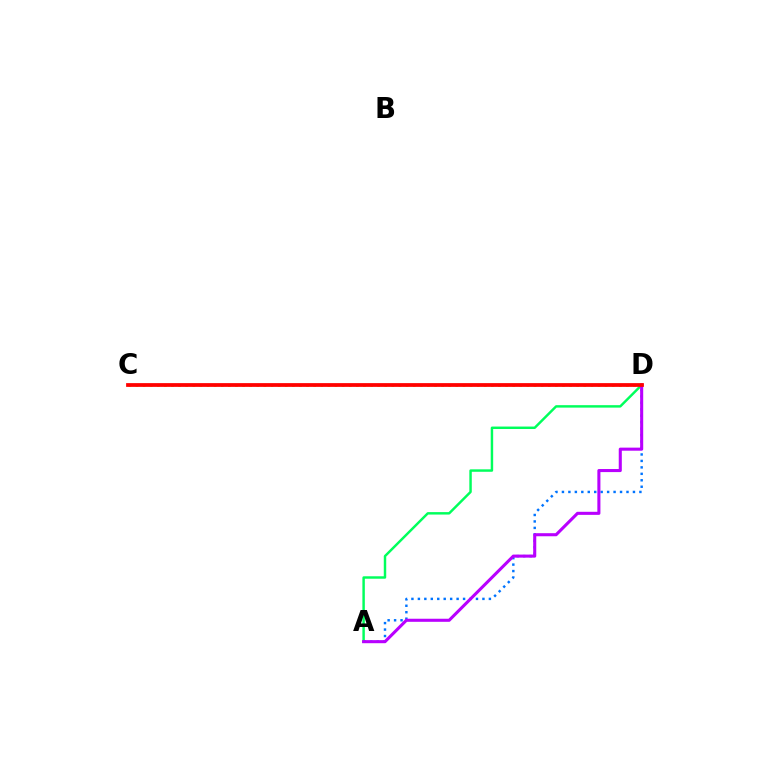{('A', 'D'): [{'color': '#0074ff', 'line_style': 'dotted', 'thickness': 1.75}, {'color': '#00ff5c', 'line_style': 'solid', 'thickness': 1.77}, {'color': '#b900ff', 'line_style': 'solid', 'thickness': 2.21}], ('C', 'D'): [{'color': '#d1ff00', 'line_style': 'dotted', 'thickness': 1.93}, {'color': '#ff0000', 'line_style': 'solid', 'thickness': 2.71}]}